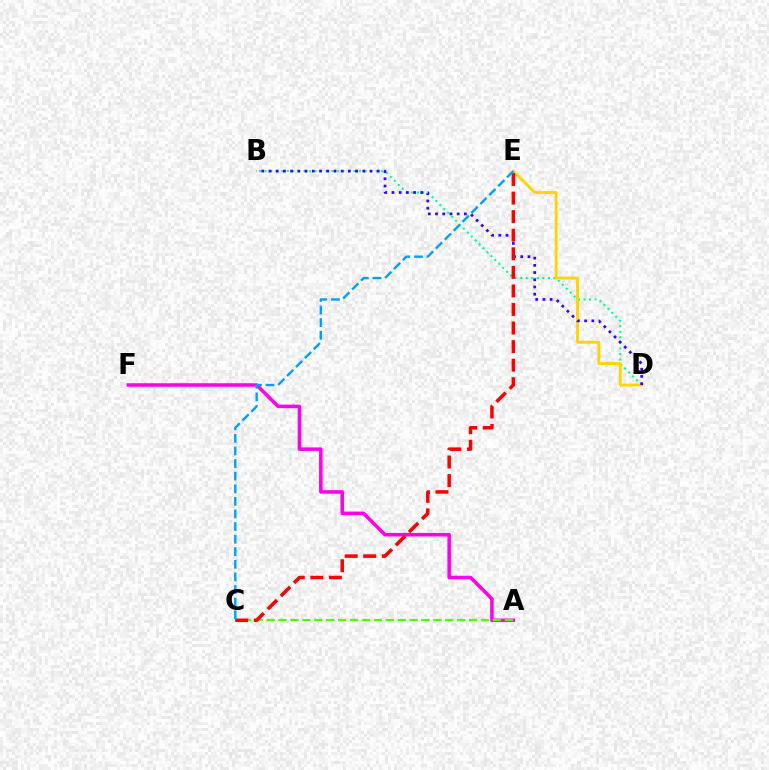{('A', 'F'): [{'color': '#ff00ed', 'line_style': 'solid', 'thickness': 2.55}], ('B', 'D'): [{'color': '#00ff86', 'line_style': 'dotted', 'thickness': 1.51}, {'color': '#3700ff', 'line_style': 'dotted', 'thickness': 1.96}], ('D', 'E'): [{'color': '#ffd500', 'line_style': 'solid', 'thickness': 2.05}], ('A', 'C'): [{'color': '#4fff00', 'line_style': 'dashed', 'thickness': 1.62}], ('C', 'E'): [{'color': '#ff0000', 'line_style': 'dashed', 'thickness': 2.52}, {'color': '#009eff', 'line_style': 'dashed', 'thickness': 1.71}]}